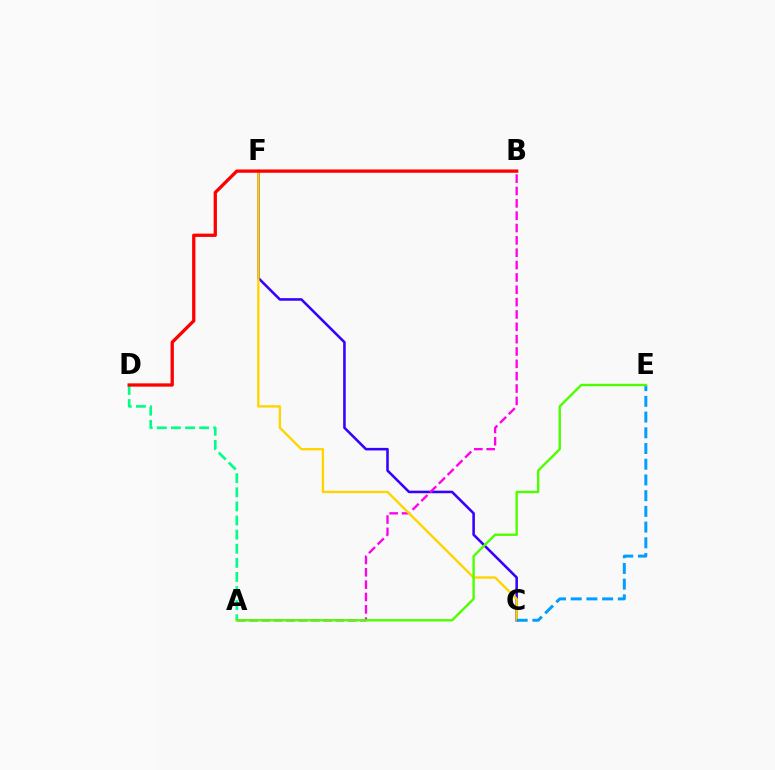{('A', 'D'): [{'color': '#00ff86', 'line_style': 'dashed', 'thickness': 1.92}], ('C', 'F'): [{'color': '#3700ff', 'line_style': 'solid', 'thickness': 1.85}, {'color': '#ffd500', 'line_style': 'solid', 'thickness': 1.71}], ('A', 'B'): [{'color': '#ff00ed', 'line_style': 'dashed', 'thickness': 1.68}], ('C', 'E'): [{'color': '#009eff', 'line_style': 'dashed', 'thickness': 2.14}], ('B', 'D'): [{'color': '#ff0000', 'line_style': 'solid', 'thickness': 2.36}], ('A', 'E'): [{'color': '#4fff00', 'line_style': 'solid', 'thickness': 1.73}]}